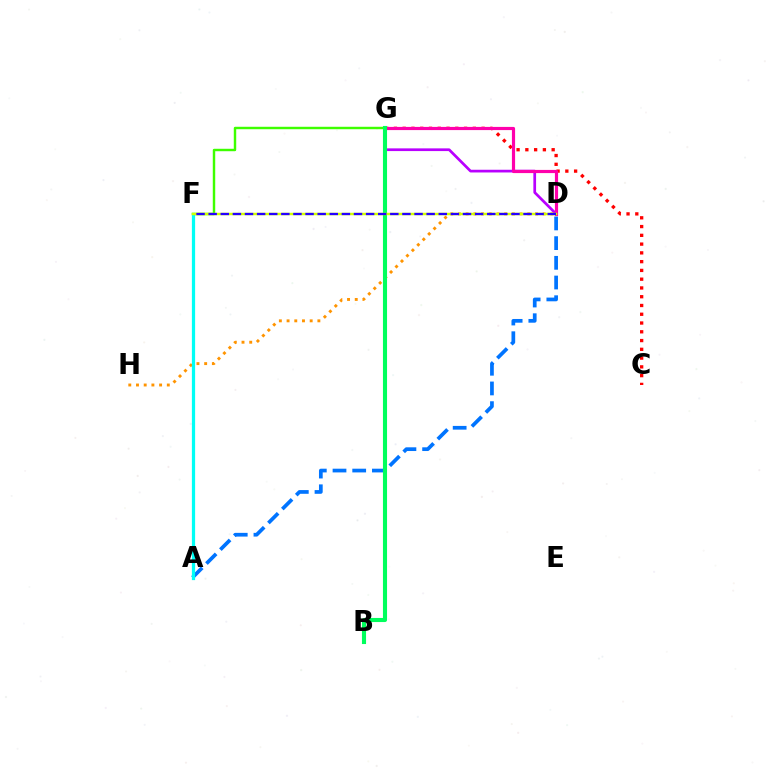{('C', 'G'): [{'color': '#ff0000', 'line_style': 'dotted', 'thickness': 2.38}], ('F', 'G'): [{'color': '#3dff00', 'line_style': 'solid', 'thickness': 1.76}], ('D', 'G'): [{'color': '#b900ff', 'line_style': 'solid', 'thickness': 1.95}, {'color': '#ff00ac', 'line_style': 'solid', 'thickness': 2.29}], ('D', 'H'): [{'color': '#ff9400', 'line_style': 'dotted', 'thickness': 2.09}], ('A', 'D'): [{'color': '#0074ff', 'line_style': 'dashed', 'thickness': 2.68}], ('B', 'G'): [{'color': '#00ff5c', 'line_style': 'solid', 'thickness': 2.95}], ('A', 'F'): [{'color': '#00fff6', 'line_style': 'solid', 'thickness': 2.33}], ('D', 'F'): [{'color': '#d1ff00', 'line_style': 'solid', 'thickness': 1.78}, {'color': '#2500ff', 'line_style': 'dashed', 'thickness': 1.65}]}